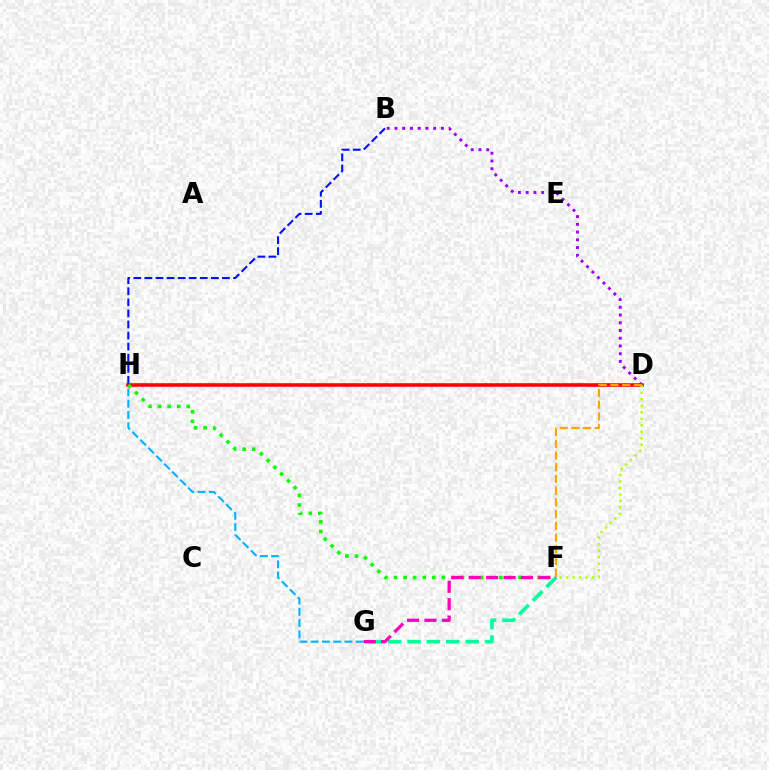{('D', 'H'): [{'color': '#ff0000', 'line_style': 'solid', 'thickness': 2.58}], ('D', 'F'): [{'color': '#b3ff00', 'line_style': 'dotted', 'thickness': 1.77}, {'color': '#ffa500', 'line_style': 'dashed', 'thickness': 1.59}], ('B', 'D'): [{'color': '#9b00ff', 'line_style': 'dotted', 'thickness': 2.1}], ('F', 'G'): [{'color': '#00ff9d', 'line_style': 'dashed', 'thickness': 2.63}, {'color': '#ff00bd', 'line_style': 'dashed', 'thickness': 2.36}], ('B', 'H'): [{'color': '#0010ff', 'line_style': 'dashed', 'thickness': 1.5}], ('G', 'H'): [{'color': '#00b5ff', 'line_style': 'dashed', 'thickness': 1.53}], ('F', 'H'): [{'color': '#08ff00', 'line_style': 'dotted', 'thickness': 2.6}]}